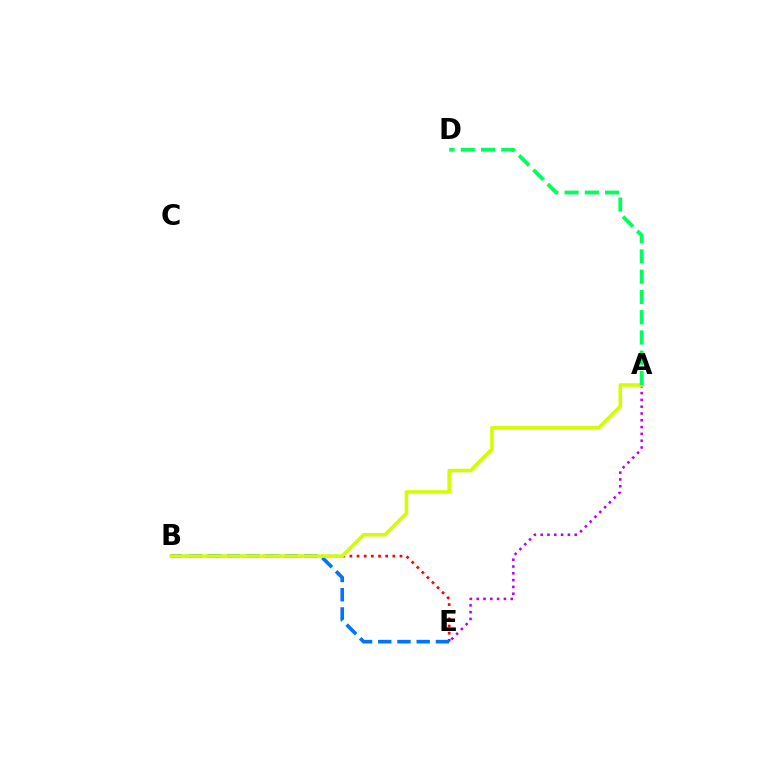{('B', 'E'): [{'color': '#ff0000', 'line_style': 'dotted', 'thickness': 1.94}, {'color': '#0074ff', 'line_style': 'dashed', 'thickness': 2.61}], ('A', 'E'): [{'color': '#b900ff', 'line_style': 'dotted', 'thickness': 1.85}], ('A', 'B'): [{'color': '#d1ff00', 'line_style': 'solid', 'thickness': 2.57}], ('A', 'D'): [{'color': '#00ff5c', 'line_style': 'dashed', 'thickness': 2.75}]}